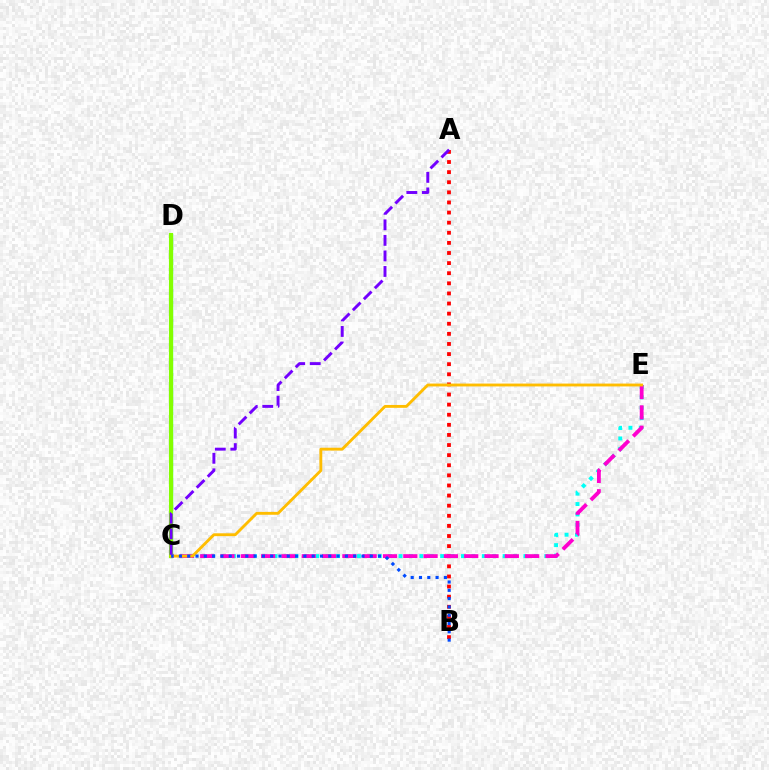{('C', 'E'): [{'color': '#00fff6', 'line_style': 'dotted', 'thickness': 2.83}, {'color': '#ff00cf', 'line_style': 'dashed', 'thickness': 2.76}, {'color': '#ffbd00', 'line_style': 'solid', 'thickness': 2.06}], ('C', 'D'): [{'color': '#00ff39', 'line_style': 'solid', 'thickness': 2.36}, {'color': '#84ff00', 'line_style': 'solid', 'thickness': 2.96}], ('A', 'B'): [{'color': '#ff0000', 'line_style': 'dotted', 'thickness': 2.75}], ('A', 'C'): [{'color': '#7200ff', 'line_style': 'dashed', 'thickness': 2.11}], ('B', 'C'): [{'color': '#004bff', 'line_style': 'dotted', 'thickness': 2.25}]}